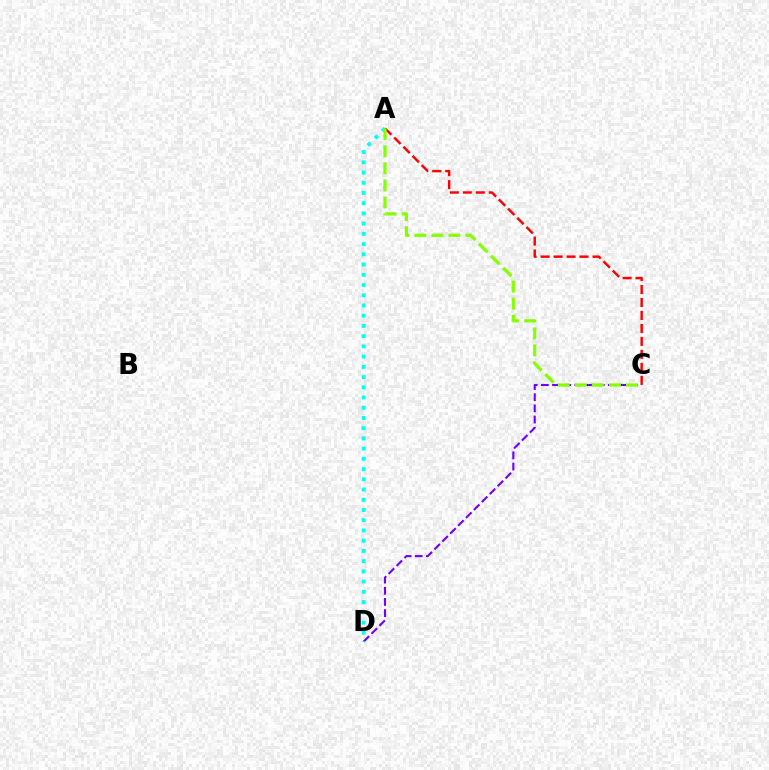{('C', 'D'): [{'color': '#7200ff', 'line_style': 'dashed', 'thickness': 1.52}], ('A', 'D'): [{'color': '#00fff6', 'line_style': 'dotted', 'thickness': 2.78}], ('A', 'C'): [{'color': '#ff0000', 'line_style': 'dashed', 'thickness': 1.76}, {'color': '#84ff00', 'line_style': 'dashed', 'thickness': 2.31}]}